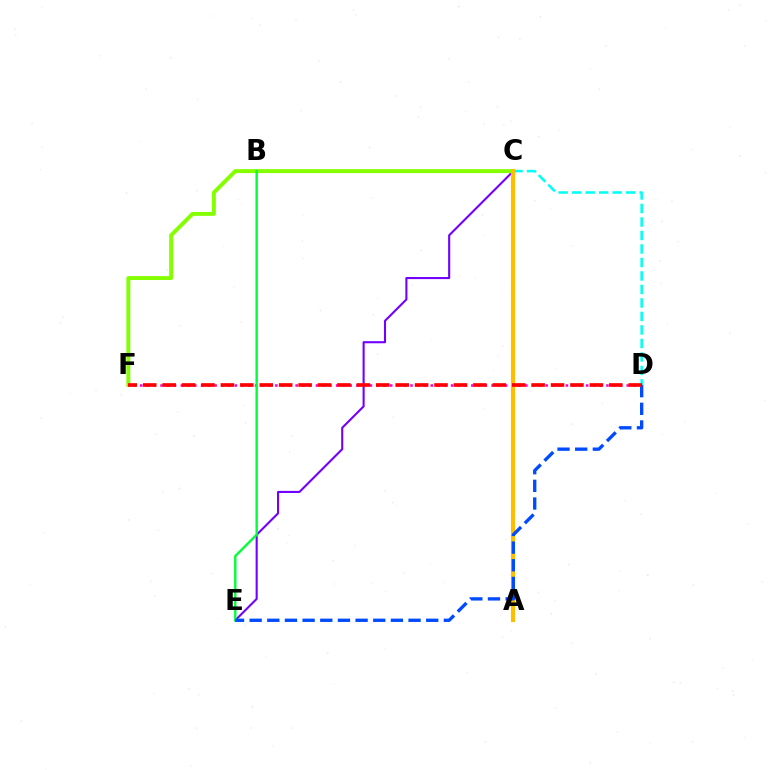{('D', 'F'): [{'color': '#ff00cf', 'line_style': 'dotted', 'thickness': 1.84}, {'color': '#ff0000', 'line_style': 'dashed', 'thickness': 2.64}], ('C', 'E'): [{'color': '#7200ff', 'line_style': 'solid', 'thickness': 1.51}], ('C', 'F'): [{'color': '#84ff00', 'line_style': 'solid', 'thickness': 2.83}], ('C', 'D'): [{'color': '#00fff6', 'line_style': 'dashed', 'thickness': 1.83}], ('B', 'E'): [{'color': '#00ff39', 'line_style': 'solid', 'thickness': 1.73}], ('A', 'C'): [{'color': '#ffbd00', 'line_style': 'solid', 'thickness': 2.98}], ('D', 'E'): [{'color': '#004bff', 'line_style': 'dashed', 'thickness': 2.4}]}